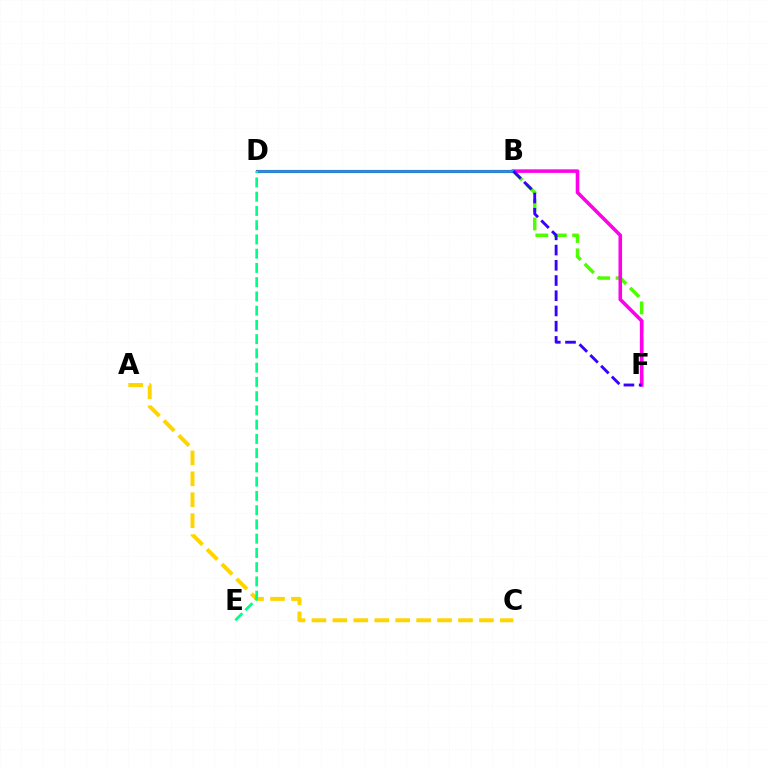{('B', 'F'): [{'color': '#4fff00', 'line_style': 'dashed', 'thickness': 2.5}, {'color': '#ff00ed', 'line_style': 'solid', 'thickness': 2.57}, {'color': '#3700ff', 'line_style': 'dashed', 'thickness': 2.07}], ('B', 'D'): [{'color': '#ff0000', 'line_style': 'solid', 'thickness': 2.25}, {'color': '#009eff', 'line_style': 'solid', 'thickness': 1.9}], ('A', 'C'): [{'color': '#ffd500', 'line_style': 'dashed', 'thickness': 2.84}], ('D', 'E'): [{'color': '#00ff86', 'line_style': 'dashed', 'thickness': 1.94}]}